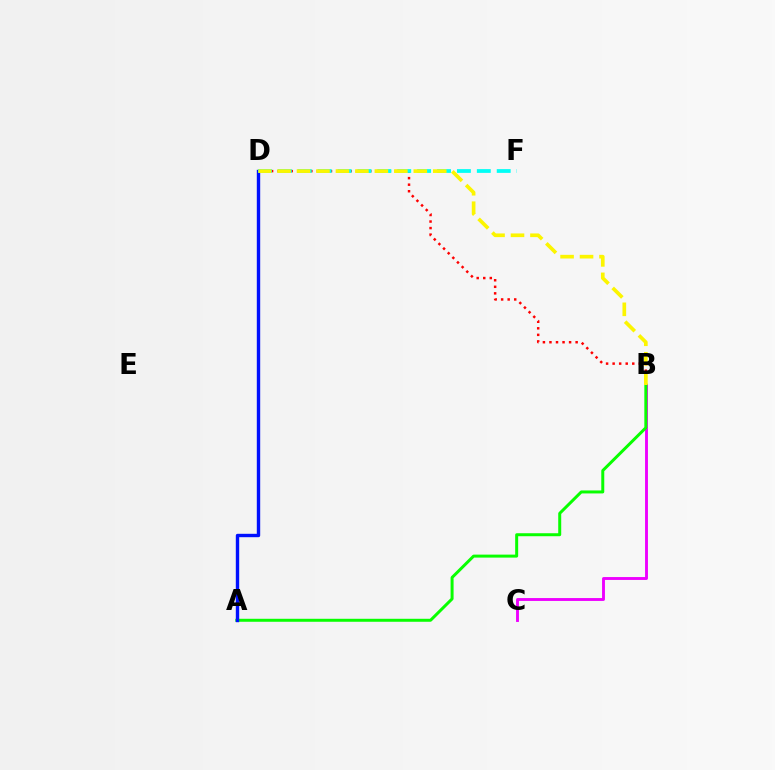{('B', 'C'): [{'color': '#ee00ff', 'line_style': 'solid', 'thickness': 2.08}], ('A', 'B'): [{'color': '#08ff00', 'line_style': 'solid', 'thickness': 2.15}], ('B', 'D'): [{'color': '#ff0000', 'line_style': 'dotted', 'thickness': 1.78}, {'color': '#fcf500', 'line_style': 'dashed', 'thickness': 2.64}], ('A', 'D'): [{'color': '#0010ff', 'line_style': 'solid', 'thickness': 2.44}], ('D', 'F'): [{'color': '#00fff6', 'line_style': 'dashed', 'thickness': 2.7}]}